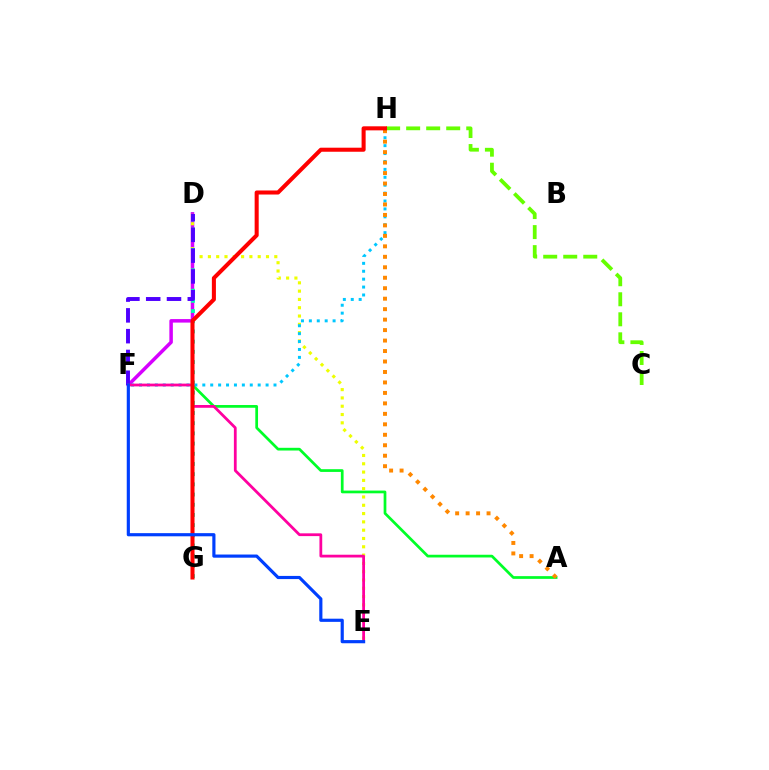{('A', 'D'): [{'color': '#00ff27', 'line_style': 'solid', 'thickness': 1.96}], ('D', 'F'): [{'color': '#d600ff', 'line_style': 'solid', 'thickness': 2.52}, {'color': '#4f00ff', 'line_style': 'dashed', 'thickness': 2.82}], ('D', 'E'): [{'color': '#eeff00', 'line_style': 'dotted', 'thickness': 2.26}], ('D', 'G'): [{'color': '#00ffaf', 'line_style': 'dotted', 'thickness': 2.77}], ('F', 'H'): [{'color': '#00c7ff', 'line_style': 'dotted', 'thickness': 2.15}], ('C', 'H'): [{'color': '#66ff00', 'line_style': 'dashed', 'thickness': 2.72}], ('E', 'F'): [{'color': '#ff00a0', 'line_style': 'solid', 'thickness': 2.0}, {'color': '#003fff', 'line_style': 'solid', 'thickness': 2.28}], ('A', 'H'): [{'color': '#ff8800', 'line_style': 'dotted', 'thickness': 2.84}], ('G', 'H'): [{'color': '#ff0000', 'line_style': 'solid', 'thickness': 2.92}]}